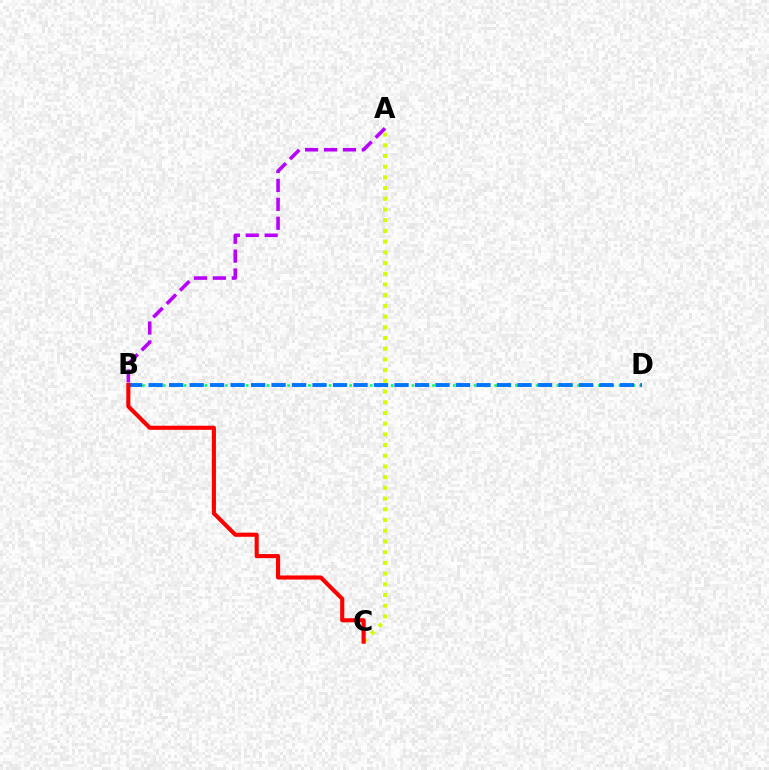{('B', 'D'): [{'color': '#00ff5c', 'line_style': 'dotted', 'thickness': 1.88}, {'color': '#0074ff', 'line_style': 'dashed', 'thickness': 2.78}], ('A', 'B'): [{'color': '#b900ff', 'line_style': 'dashed', 'thickness': 2.57}], ('A', 'C'): [{'color': '#d1ff00', 'line_style': 'dotted', 'thickness': 2.91}], ('B', 'C'): [{'color': '#ff0000', 'line_style': 'solid', 'thickness': 2.95}]}